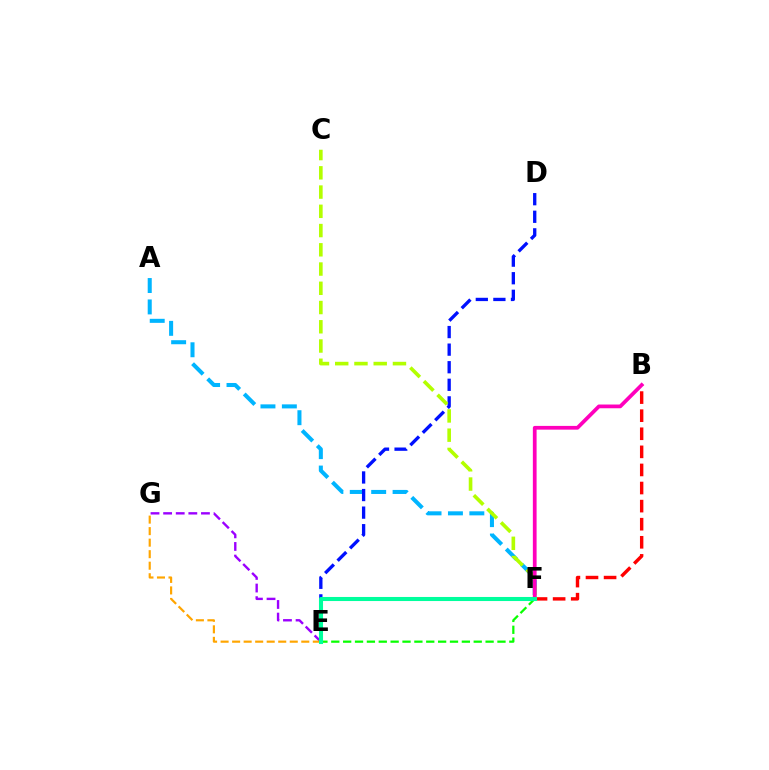{('E', 'G'): [{'color': '#9b00ff', 'line_style': 'dashed', 'thickness': 1.71}, {'color': '#ffa500', 'line_style': 'dashed', 'thickness': 1.57}], ('A', 'F'): [{'color': '#00b5ff', 'line_style': 'dashed', 'thickness': 2.91}], ('D', 'E'): [{'color': '#0010ff', 'line_style': 'dashed', 'thickness': 2.39}], ('B', 'F'): [{'color': '#ff0000', 'line_style': 'dashed', 'thickness': 2.46}, {'color': '#ff00bd', 'line_style': 'solid', 'thickness': 2.69}], ('C', 'F'): [{'color': '#b3ff00', 'line_style': 'dashed', 'thickness': 2.61}], ('E', 'F'): [{'color': '#08ff00', 'line_style': 'dashed', 'thickness': 1.61}, {'color': '#00ff9d', 'line_style': 'solid', 'thickness': 2.93}]}